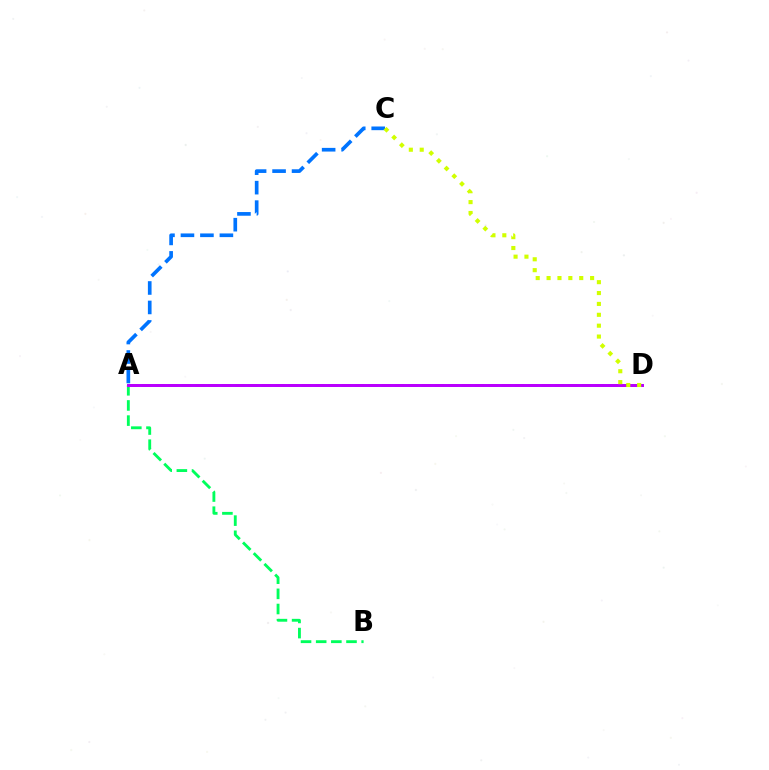{('A', 'C'): [{'color': '#0074ff', 'line_style': 'dashed', 'thickness': 2.65}], ('A', 'B'): [{'color': '#00ff5c', 'line_style': 'dashed', 'thickness': 2.06}], ('A', 'D'): [{'color': '#ff0000', 'line_style': 'dashed', 'thickness': 1.81}, {'color': '#b900ff', 'line_style': 'solid', 'thickness': 2.15}], ('C', 'D'): [{'color': '#d1ff00', 'line_style': 'dotted', 'thickness': 2.96}]}